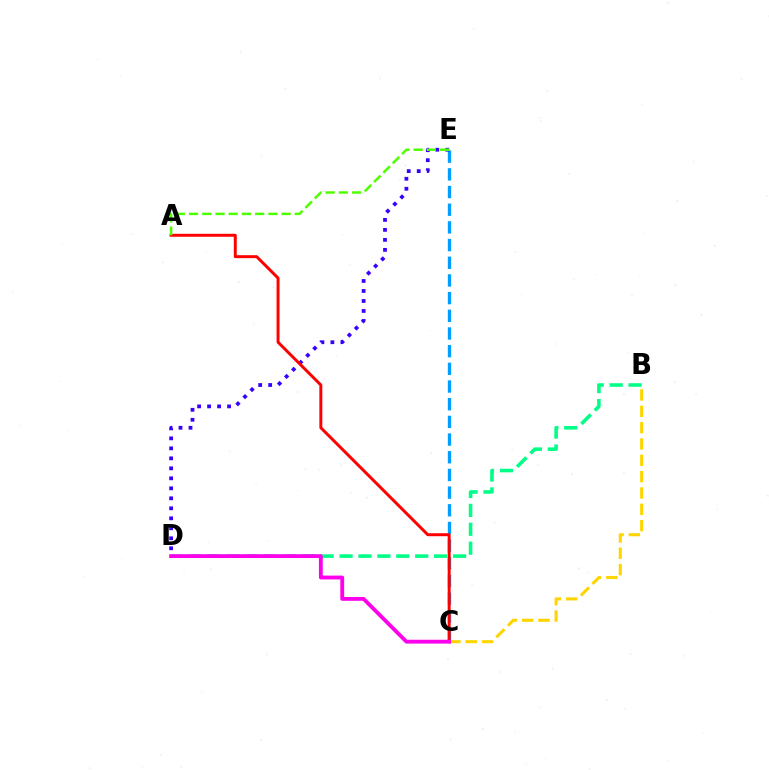{('C', 'E'): [{'color': '#009eff', 'line_style': 'dashed', 'thickness': 2.4}], ('D', 'E'): [{'color': '#3700ff', 'line_style': 'dotted', 'thickness': 2.71}], ('A', 'C'): [{'color': '#ff0000', 'line_style': 'solid', 'thickness': 2.14}], ('B', 'C'): [{'color': '#ffd500', 'line_style': 'dashed', 'thickness': 2.22}], ('B', 'D'): [{'color': '#00ff86', 'line_style': 'dashed', 'thickness': 2.57}], ('A', 'E'): [{'color': '#4fff00', 'line_style': 'dashed', 'thickness': 1.8}], ('C', 'D'): [{'color': '#ff00ed', 'line_style': 'solid', 'thickness': 2.76}]}